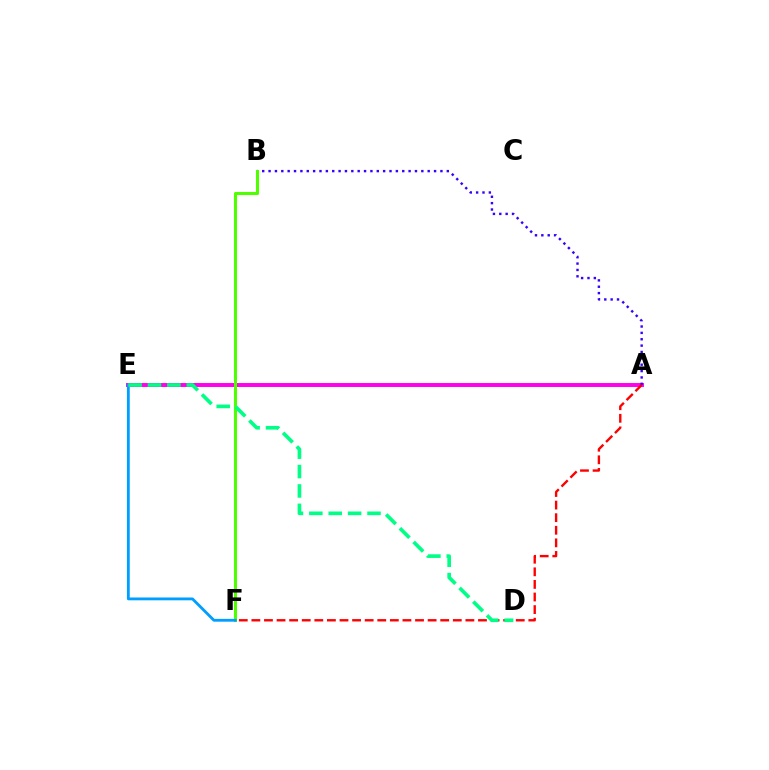{('A', 'E'): [{'color': '#ffd500', 'line_style': 'dotted', 'thickness': 2.78}, {'color': '#ff00ed', 'line_style': 'solid', 'thickness': 2.83}], ('A', 'B'): [{'color': '#3700ff', 'line_style': 'dotted', 'thickness': 1.73}], ('B', 'F'): [{'color': '#4fff00', 'line_style': 'solid', 'thickness': 2.19}], ('E', 'F'): [{'color': '#009eff', 'line_style': 'solid', 'thickness': 2.03}], ('A', 'F'): [{'color': '#ff0000', 'line_style': 'dashed', 'thickness': 1.71}], ('D', 'E'): [{'color': '#00ff86', 'line_style': 'dashed', 'thickness': 2.63}]}